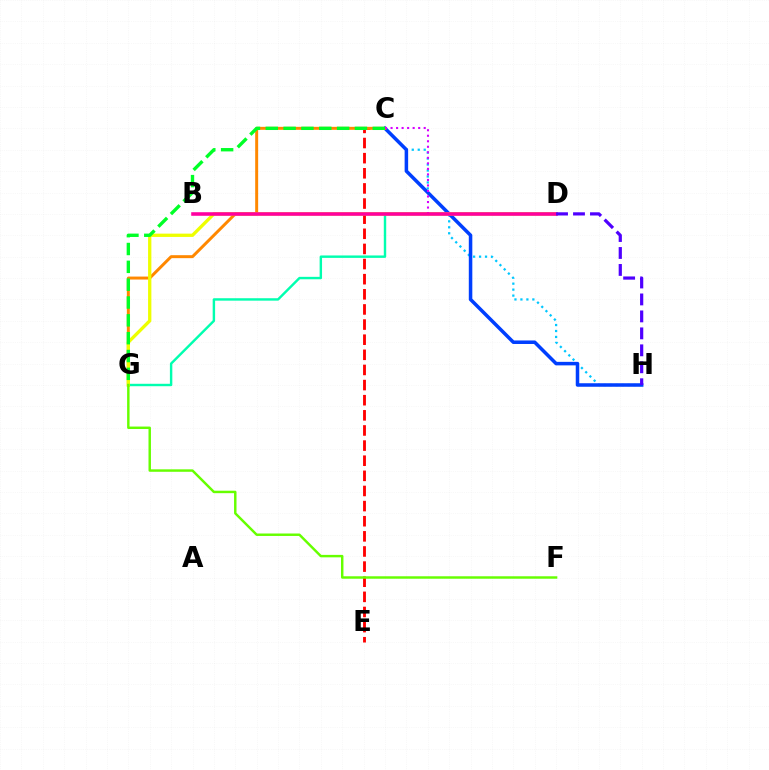{('D', 'G'): [{'color': '#00ffaf', 'line_style': 'solid', 'thickness': 1.75}, {'color': '#eeff00', 'line_style': 'solid', 'thickness': 2.38}], ('C', 'E'): [{'color': '#ff0000', 'line_style': 'dashed', 'thickness': 2.06}], ('C', 'H'): [{'color': '#00c7ff', 'line_style': 'dotted', 'thickness': 1.62}, {'color': '#003fff', 'line_style': 'solid', 'thickness': 2.53}], ('C', 'G'): [{'color': '#ff8800', 'line_style': 'solid', 'thickness': 2.14}, {'color': '#00ff27', 'line_style': 'dashed', 'thickness': 2.42}], ('C', 'D'): [{'color': '#d600ff', 'line_style': 'dotted', 'thickness': 1.5}], ('B', 'D'): [{'color': '#ff00a0', 'line_style': 'solid', 'thickness': 2.57}], ('F', 'G'): [{'color': '#66ff00', 'line_style': 'solid', 'thickness': 1.77}], ('D', 'H'): [{'color': '#4f00ff', 'line_style': 'dashed', 'thickness': 2.3}]}